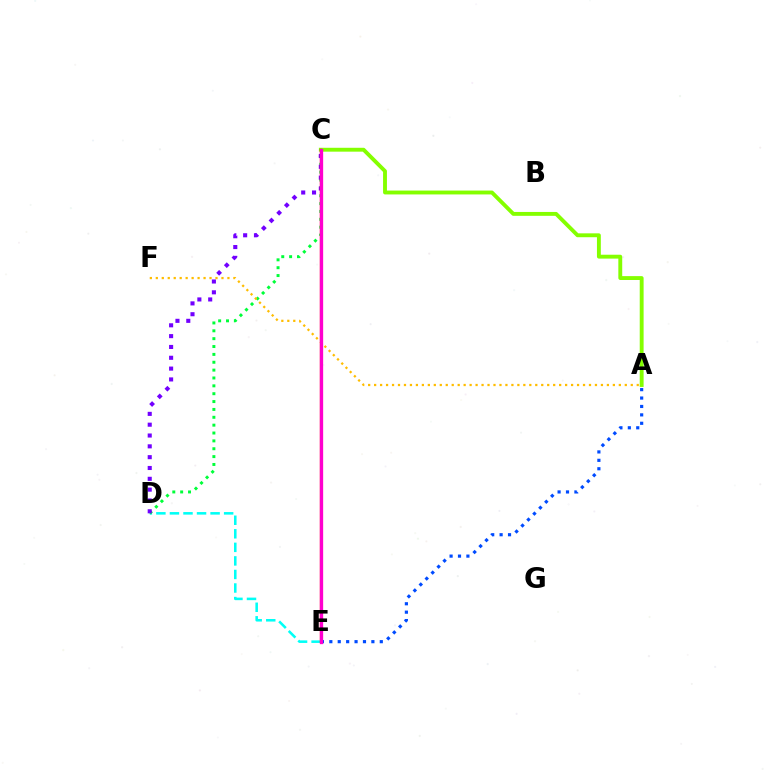{('A', 'C'): [{'color': '#84ff00', 'line_style': 'solid', 'thickness': 2.79}], ('D', 'E'): [{'color': '#00fff6', 'line_style': 'dashed', 'thickness': 1.84}], ('C', 'D'): [{'color': '#00ff39', 'line_style': 'dotted', 'thickness': 2.14}, {'color': '#7200ff', 'line_style': 'dotted', 'thickness': 2.94}], ('A', 'E'): [{'color': '#004bff', 'line_style': 'dotted', 'thickness': 2.29}], ('A', 'F'): [{'color': '#ffbd00', 'line_style': 'dotted', 'thickness': 1.62}], ('C', 'E'): [{'color': '#ff0000', 'line_style': 'solid', 'thickness': 1.66}, {'color': '#ff00cf', 'line_style': 'solid', 'thickness': 2.38}]}